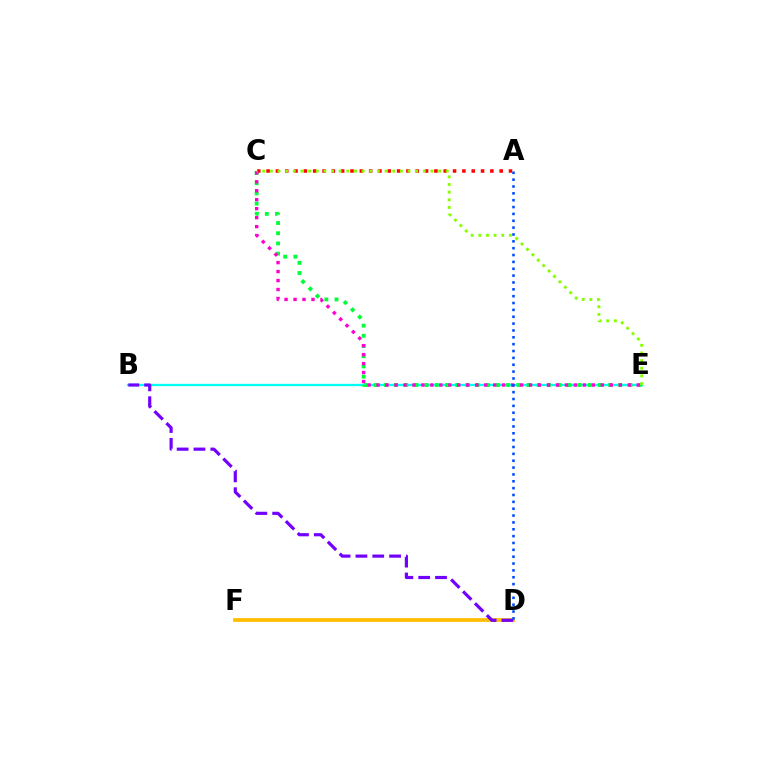{('D', 'F'): [{'color': '#ffbd00', 'line_style': 'solid', 'thickness': 2.7}], ('B', 'E'): [{'color': '#00fff6', 'line_style': 'solid', 'thickness': 1.66}], ('C', 'E'): [{'color': '#00ff39', 'line_style': 'dotted', 'thickness': 2.77}, {'color': '#ff00cf', 'line_style': 'dotted', 'thickness': 2.44}, {'color': '#84ff00', 'line_style': 'dotted', 'thickness': 2.08}], ('B', 'D'): [{'color': '#7200ff', 'line_style': 'dashed', 'thickness': 2.29}], ('A', 'C'): [{'color': '#ff0000', 'line_style': 'dotted', 'thickness': 2.53}], ('A', 'D'): [{'color': '#004bff', 'line_style': 'dotted', 'thickness': 1.86}]}